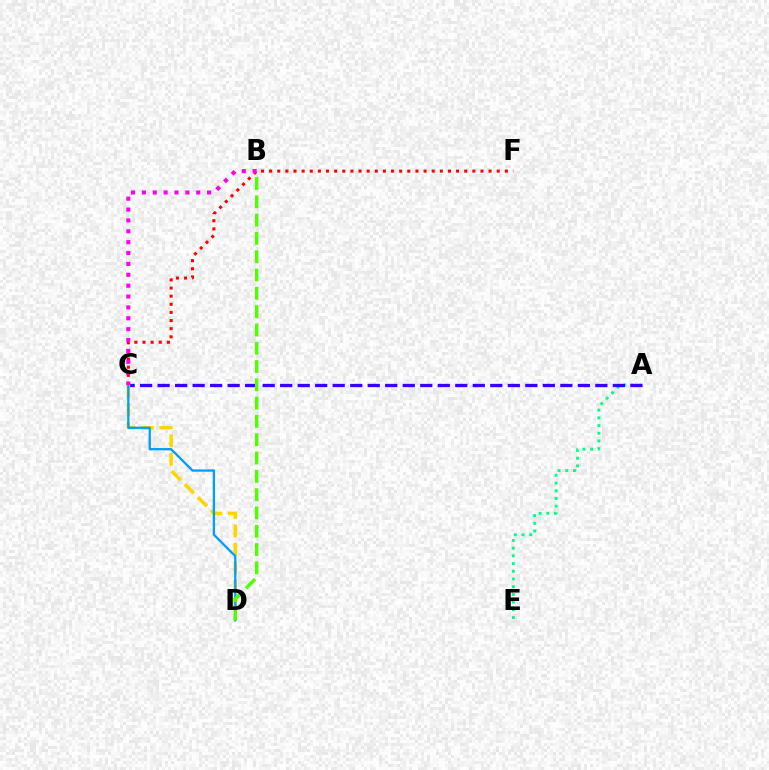{('A', 'E'): [{'color': '#00ff86', 'line_style': 'dotted', 'thickness': 2.09}], ('A', 'C'): [{'color': '#3700ff', 'line_style': 'dashed', 'thickness': 2.38}], ('C', 'D'): [{'color': '#ffd500', 'line_style': 'dashed', 'thickness': 2.51}, {'color': '#009eff', 'line_style': 'solid', 'thickness': 1.65}], ('B', 'D'): [{'color': '#4fff00', 'line_style': 'dashed', 'thickness': 2.49}], ('C', 'F'): [{'color': '#ff0000', 'line_style': 'dotted', 'thickness': 2.21}], ('B', 'C'): [{'color': '#ff00ed', 'line_style': 'dotted', 'thickness': 2.95}]}